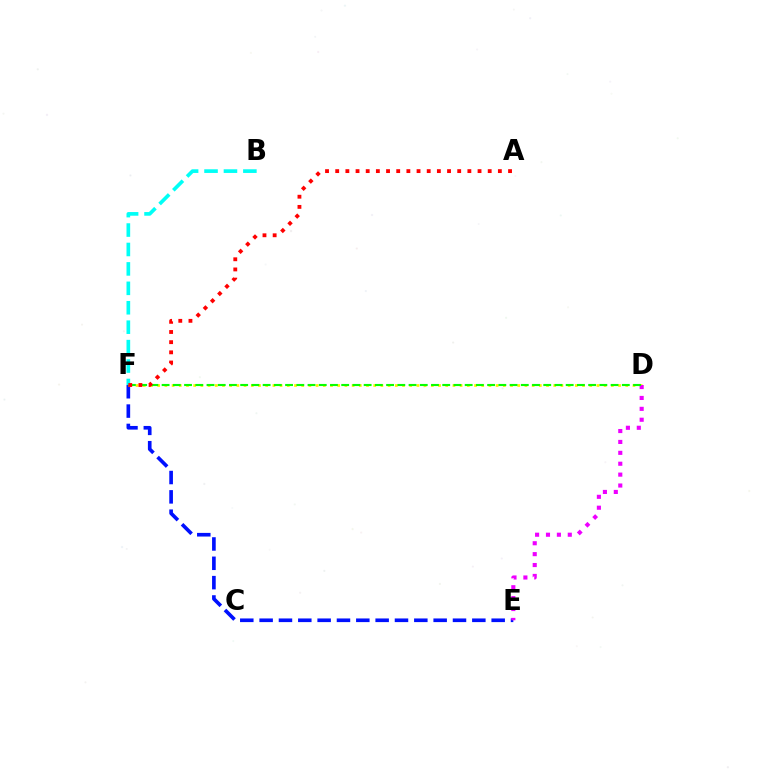{('E', 'F'): [{'color': '#0010ff', 'line_style': 'dashed', 'thickness': 2.63}], ('D', 'F'): [{'color': '#fcf500', 'line_style': 'dotted', 'thickness': 1.96}, {'color': '#08ff00', 'line_style': 'dashed', 'thickness': 1.52}], ('D', 'E'): [{'color': '#ee00ff', 'line_style': 'dotted', 'thickness': 2.96}], ('B', 'F'): [{'color': '#00fff6', 'line_style': 'dashed', 'thickness': 2.64}], ('A', 'F'): [{'color': '#ff0000', 'line_style': 'dotted', 'thickness': 2.76}]}